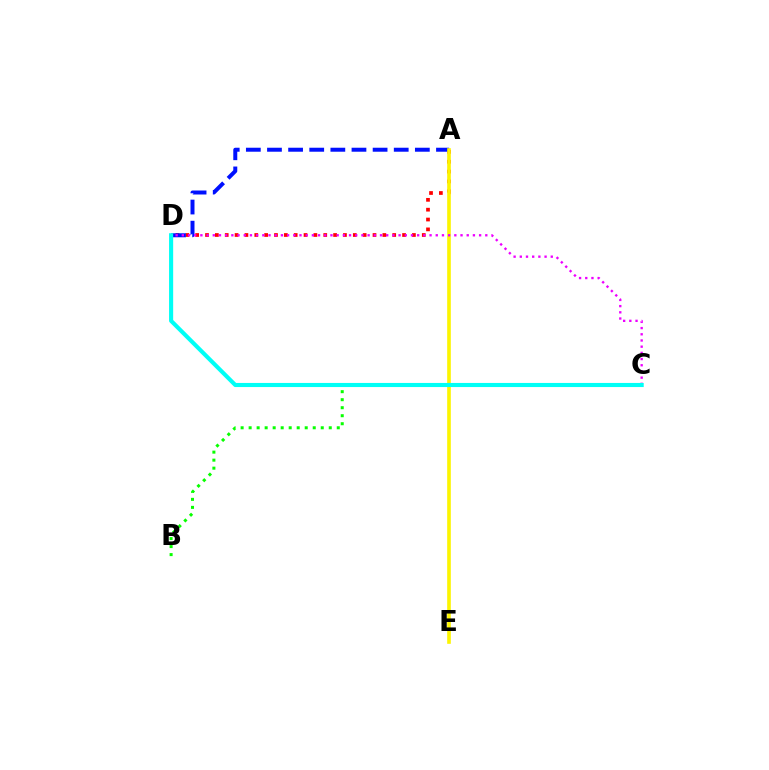{('B', 'C'): [{'color': '#08ff00', 'line_style': 'dotted', 'thickness': 2.18}], ('A', 'D'): [{'color': '#ff0000', 'line_style': 'dotted', 'thickness': 2.68}, {'color': '#0010ff', 'line_style': 'dashed', 'thickness': 2.87}], ('A', 'E'): [{'color': '#fcf500', 'line_style': 'solid', 'thickness': 2.61}], ('C', 'D'): [{'color': '#ee00ff', 'line_style': 'dotted', 'thickness': 1.68}, {'color': '#00fff6', 'line_style': 'solid', 'thickness': 2.96}]}